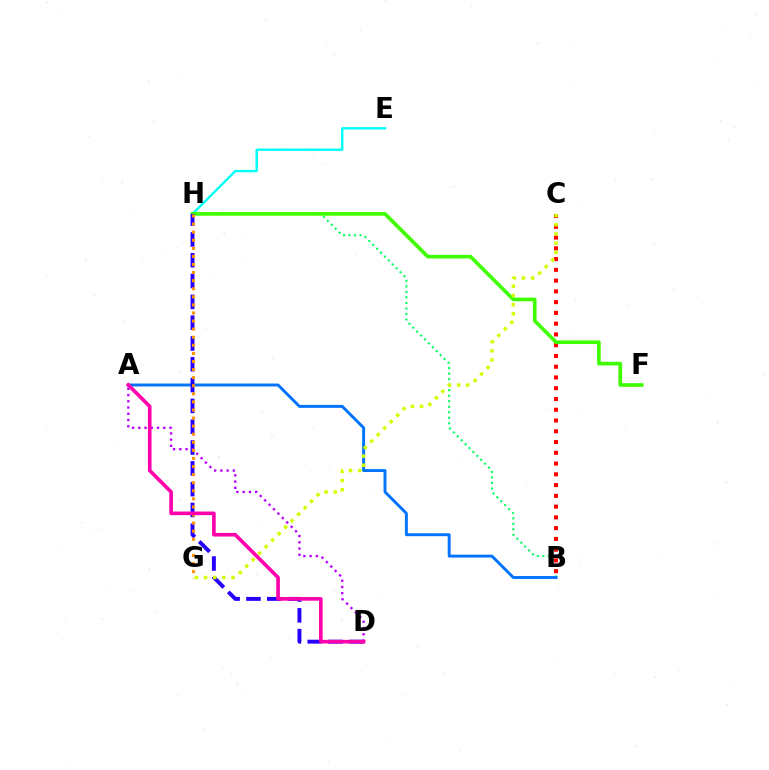{('B', 'H'): [{'color': '#00ff5c', 'line_style': 'dotted', 'thickness': 1.5}], ('B', 'C'): [{'color': '#ff0000', 'line_style': 'dotted', 'thickness': 2.92}], ('A', 'B'): [{'color': '#0074ff', 'line_style': 'solid', 'thickness': 2.11}], ('E', 'H'): [{'color': '#00fff6', 'line_style': 'solid', 'thickness': 1.7}], ('F', 'H'): [{'color': '#3dff00', 'line_style': 'solid', 'thickness': 2.63}], ('D', 'H'): [{'color': '#2500ff', 'line_style': 'dashed', 'thickness': 2.83}], ('A', 'D'): [{'color': '#b900ff', 'line_style': 'dotted', 'thickness': 1.7}, {'color': '#ff00ac', 'line_style': 'solid', 'thickness': 2.61}], ('G', 'H'): [{'color': '#ff9400', 'line_style': 'dotted', 'thickness': 2.2}], ('C', 'G'): [{'color': '#d1ff00', 'line_style': 'dotted', 'thickness': 2.49}]}